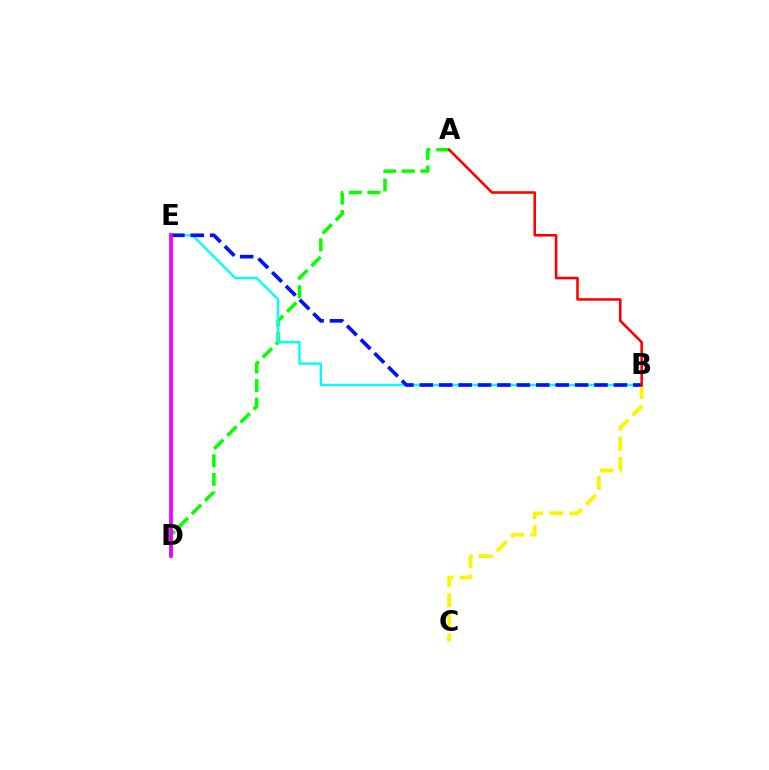{('B', 'C'): [{'color': '#fcf500', 'line_style': 'dashed', 'thickness': 2.74}], ('A', 'D'): [{'color': '#08ff00', 'line_style': 'dashed', 'thickness': 2.53}], ('B', 'E'): [{'color': '#00fff6', 'line_style': 'solid', 'thickness': 1.72}, {'color': '#0010ff', 'line_style': 'dashed', 'thickness': 2.64}], ('A', 'B'): [{'color': '#ff0000', 'line_style': 'solid', 'thickness': 1.85}], ('D', 'E'): [{'color': '#ee00ff', 'line_style': 'solid', 'thickness': 2.68}]}